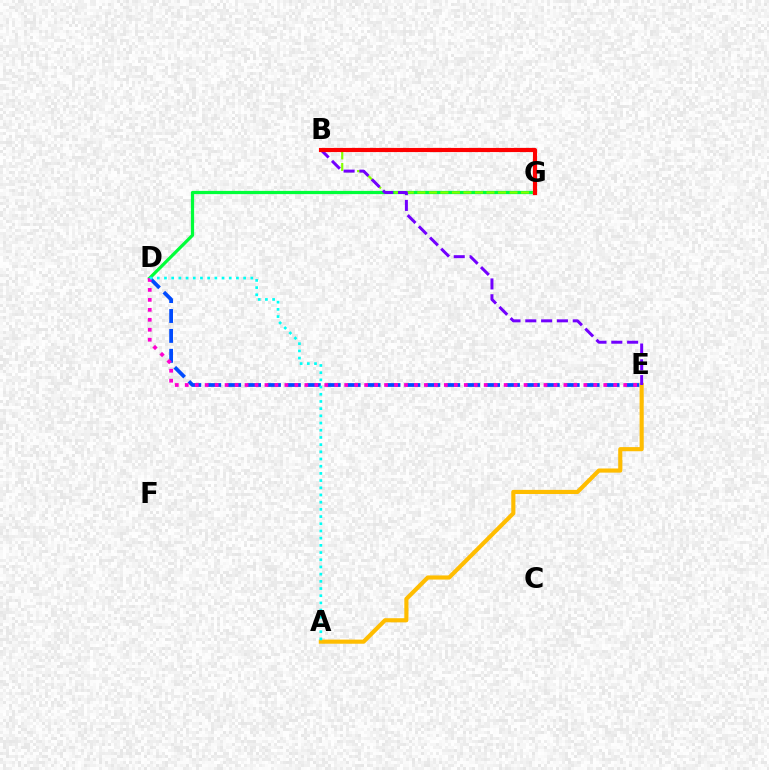{('D', 'G'): [{'color': '#00ff39', 'line_style': 'solid', 'thickness': 2.32}], ('D', 'E'): [{'color': '#004bff', 'line_style': 'dashed', 'thickness': 2.71}, {'color': '#ff00cf', 'line_style': 'dotted', 'thickness': 2.71}], ('B', 'G'): [{'color': '#84ff00', 'line_style': 'dashed', 'thickness': 1.57}, {'color': '#ff0000', 'line_style': 'solid', 'thickness': 2.98}], ('A', 'E'): [{'color': '#ffbd00', 'line_style': 'solid', 'thickness': 2.98}], ('B', 'E'): [{'color': '#7200ff', 'line_style': 'dashed', 'thickness': 2.15}], ('A', 'D'): [{'color': '#00fff6', 'line_style': 'dotted', 'thickness': 1.95}]}